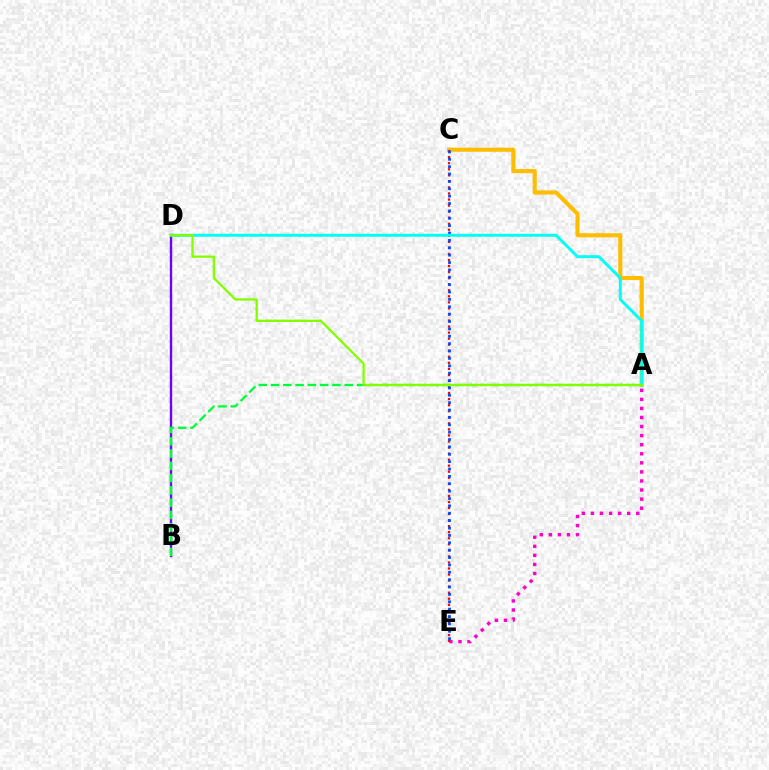{('A', 'E'): [{'color': '#ff00cf', 'line_style': 'dotted', 'thickness': 2.46}], ('A', 'C'): [{'color': '#ffbd00', 'line_style': 'solid', 'thickness': 2.95}], ('B', 'D'): [{'color': '#7200ff', 'line_style': 'solid', 'thickness': 1.72}], ('C', 'E'): [{'color': '#ff0000', 'line_style': 'dotted', 'thickness': 1.64}, {'color': '#004bff', 'line_style': 'dotted', 'thickness': 2.0}], ('A', 'B'): [{'color': '#00ff39', 'line_style': 'dashed', 'thickness': 1.67}], ('A', 'D'): [{'color': '#00fff6', 'line_style': 'solid', 'thickness': 2.13}, {'color': '#84ff00', 'line_style': 'solid', 'thickness': 1.65}]}